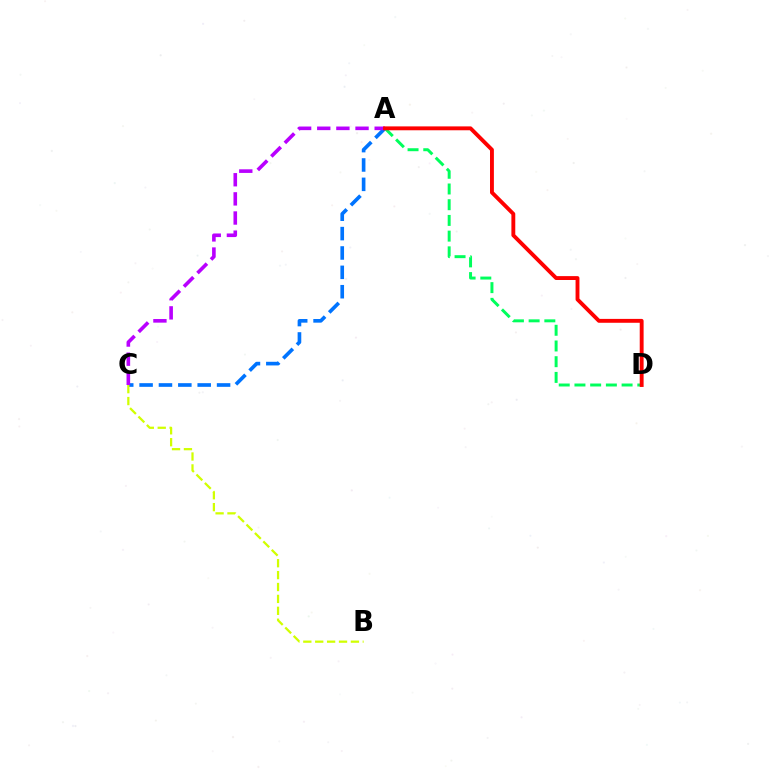{('A', 'C'): [{'color': '#0074ff', 'line_style': 'dashed', 'thickness': 2.63}, {'color': '#b900ff', 'line_style': 'dashed', 'thickness': 2.6}], ('A', 'D'): [{'color': '#00ff5c', 'line_style': 'dashed', 'thickness': 2.13}, {'color': '#ff0000', 'line_style': 'solid', 'thickness': 2.79}], ('B', 'C'): [{'color': '#d1ff00', 'line_style': 'dashed', 'thickness': 1.62}]}